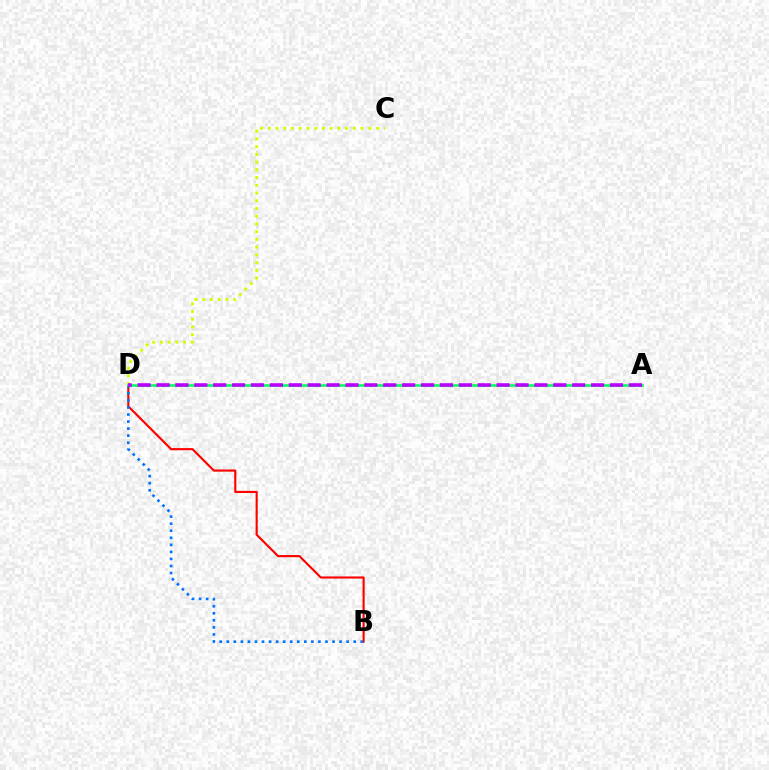{('B', 'D'): [{'color': '#ff0000', 'line_style': 'solid', 'thickness': 1.54}, {'color': '#0074ff', 'line_style': 'dotted', 'thickness': 1.92}], ('C', 'D'): [{'color': '#d1ff00', 'line_style': 'dotted', 'thickness': 2.1}], ('A', 'D'): [{'color': '#00ff5c', 'line_style': 'solid', 'thickness': 1.87}, {'color': '#b900ff', 'line_style': 'dashed', 'thickness': 2.57}]}